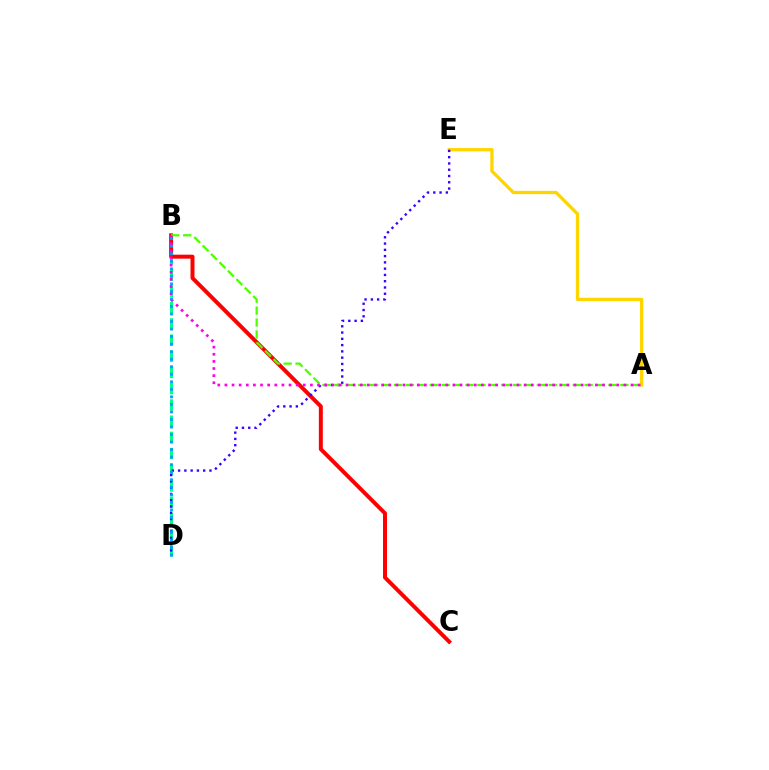{('B', 'D'): [{'color': '#00ff86', 'line_style': 'dashed', 'thickness': 2.2}, {'color': '#009eff', 'line_style': 'dotted', 'thickness': 2.05}], ('B', 'C'): [{'color': '#ff0000', 'line_style': 'solid', 'thickness': 2.86}], ('A', 'E'): [{'color': '#ffd500', 'line_style': 'solid', 'thickness': 2.37}], ('D', 'E'): [{'color': '#3700ff', 'line_style': 'dotted', 'thickness': 1.7}], ('A', 'B'): [{'color': '#4fff00', 'line_style': 'dashed', 'thickness': 1.62}, {'color': '#ff00ed', 'line_style': 'dotted', 'thickness': 1.94}]}